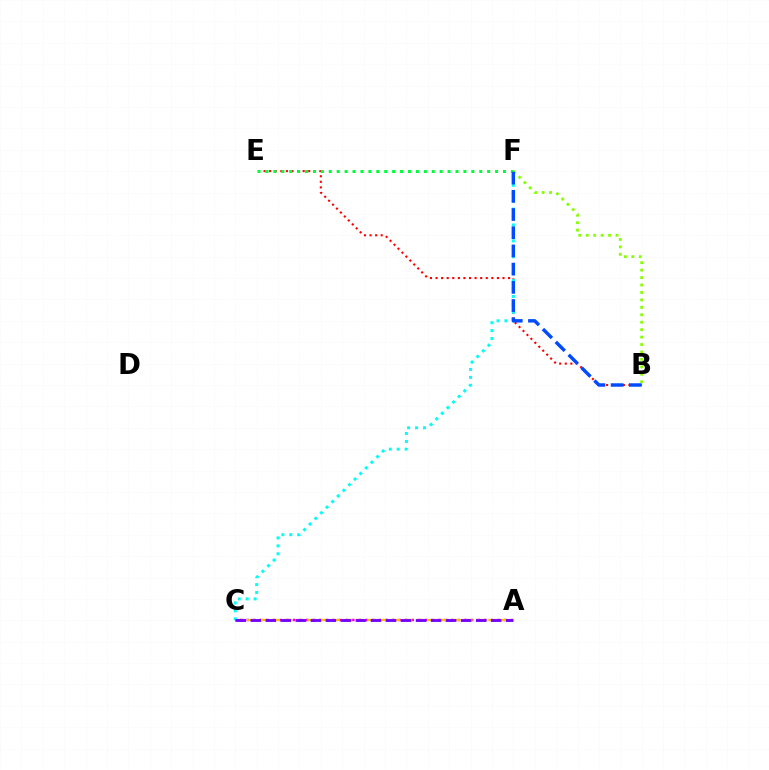{('B', 'E'): [{'color': '#ff0000', 'line_style': 'dotted', 'thickness': 1.52}], ('A', 'C'): [{'color': '#ff00cf', 'line_style': 'dotted', 'thickness': 1.79}, {'color': '#ffbd00', 'line_style': 'dashed', 'thickness': 1.64}, {'color': '#7200ff', 'line_style': 'dashed', 'thickness': 2.04}], ('E', 'F'): [{'color': '#00ff39', 'line_style': 'dotted', 'thickness': 2.15}], ('C', 'F'): [{'color': '#00fff6', 'line_style': 'dotted', 'thickness': 2.16}], ('B', 'F'): [{'color': '#84ff00', 'line_style': 'dotted', 'thickness': 2.02}, {'color': '#004bff', 'line_style': 'dashed', 'thickness': 2.47}]}